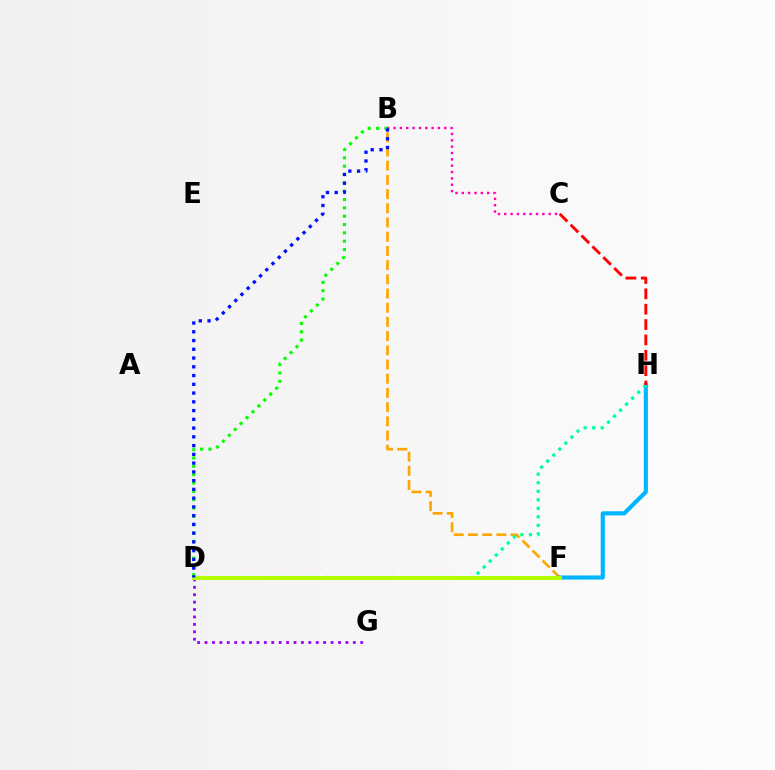{('B', 'F'): [{'color': '#ffa500', 'line_style': 'dashed', 'thickness': 1.93}], ('F', 'H'): [{'color': '#00b5ff', 'line_style': 'solid', 'thickness': 2.96}], ('D', 'G'): [{'color': '#9b00ff', 'line_style': 'dotted', 'thickness': 2.01}], ('B', 'C'): [{'color': '#ff00bd', 'line_style': 'dotted', 'thickness': 1.72}], ('D', 'H'): [{'color': '#00ff9d', 'line_style': 'dotted', 'thickness': 2.32}], ('D', 'F'): [{'color': '#b3ff00', 'line_style': 'solid', 'thickness': 2.86}], ('C', 'H'): [{'color': '#ff0000', 'line_style': 'dashed', 'thickness': 2.09}], ('B', 'D'): [{'color': '#08ff00', 'line_style': 'dotted', 'thickness': 2.27}, {'color': '#0010ff', 'line_style': 'dotted', 'thickness': 2.38}]}